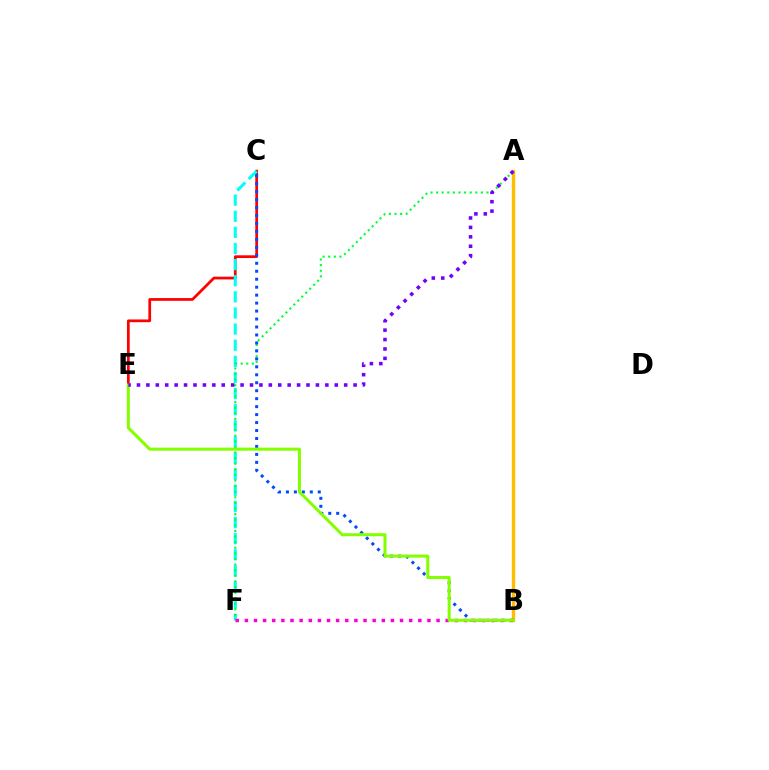{('A', 'B'): [{'color': '#ffbd00', 'line_style': 'solid', 'thickness': 2.41}], ('C', 'E'): [{'color': '#ff0000', 'line_style': 'solid', 'thickness': 1.97}], ('C', 'F'): [{'color': '#00fff6', 'line_style': 'dashed', 'thickness': 2.19}], ('A', 'F'): [{'color': '#00ff39', 'line_style': 'dotted', 'thickness': 1.52}], ('B', 'F'): [{'color': '#ff00cf', 'line_style': 'dotted', 'thickness': 2.48}], ('B', 'C'): [{'color': '#004bff', 'line_style': 'dotted', 'thickness': 2.16}], ('B', 'E'): [{'color': '#84ff00', 'line_style': 'solid', 'thickness': 2.18}], ('A', 'E'): [{'color': '#7200ff', 'line_style': 'dotted', 'thickness': 2.56}]}